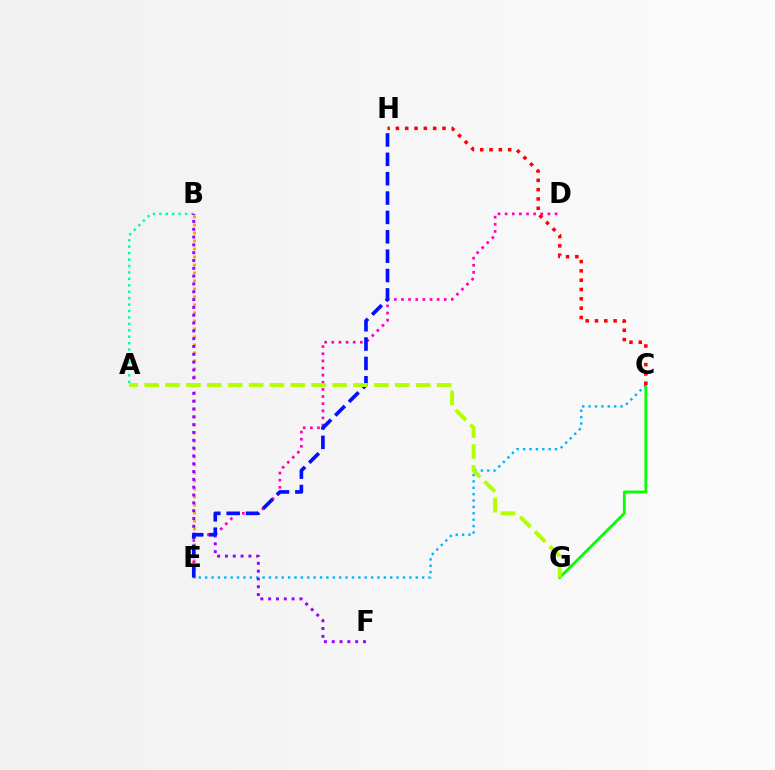{('C', 'G'): [{'color': '#08ff00', 'line_style': 'solid', 'thickness': 2.01}], ('C', 'E'): [{'color': '#00b5ff', 'line_style': 'dotted', 'thickness': 1.73}], ('B', 'E'): [{'color': '#ffa500', 'line_style': 'dotted', 'thickness': 2.17}], ('A', 'B'): [{'color': '#00ff9d', 'line_style': 'dotted', 'thickness': 1.75}], ('B', 'F'): [{'color': '#9b00ff', 'line_style': 'dotted', 'thickness': 2.12}], ('D', 'E'): [{'color': '#ff00bd', 'line_style': 'dotted', 'thickness': 1.94}], ('E', 'H'): [{'color': '#0010ff', 'line_style': 'dashed', 'thickness': 2.63}], ('A', 'G'): [{'color': '#b3ff00', 'line_style': 'dashed', 'thickness': 2.84}], ('C', 'H'): [{'color': '#ff0000', 'line_style': 'dotted', 'thickness': 2.53}]}